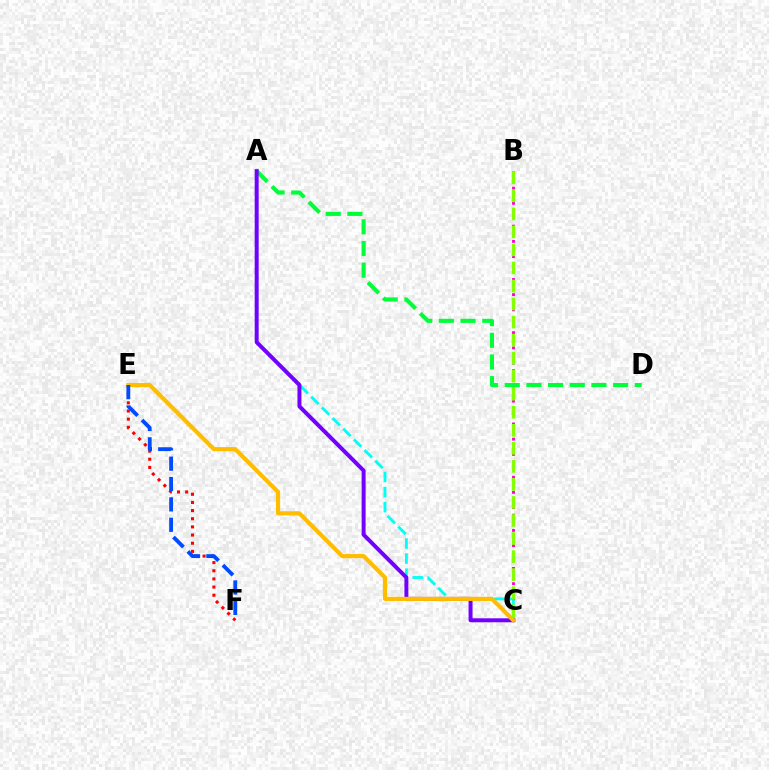{('E', 'F'): [{'color': '#ff0000', 'line_style': 'dotted', 'thickness': 2.22}, {'color': '#004bff', 'line_style': 'dashed', 'thickness': 2.77}], ('B', 'C'): [{'color': '#ff00cf', 'line_style': 'dotted', 'thickness': 2.07}, {'color': '#84ff00', 'line_style': 'dashed', 'thickness': 2.45}], ('A', 'C'): [{'color': '#00fff6', 'line_style': 'dashed', 'thickness': 2.05}, {'color': '#7200ff', 'line_style': 'solid', 'thickness': 2.86}], ('A', 'D'): [{'color': '#00ff39', 'line_style': 'dashed', 'thickness': 2.94}], ('C', 'E'): [{'color': '#ffbd00', 'line_style': 'solid', 'thickness': 2.99}]}